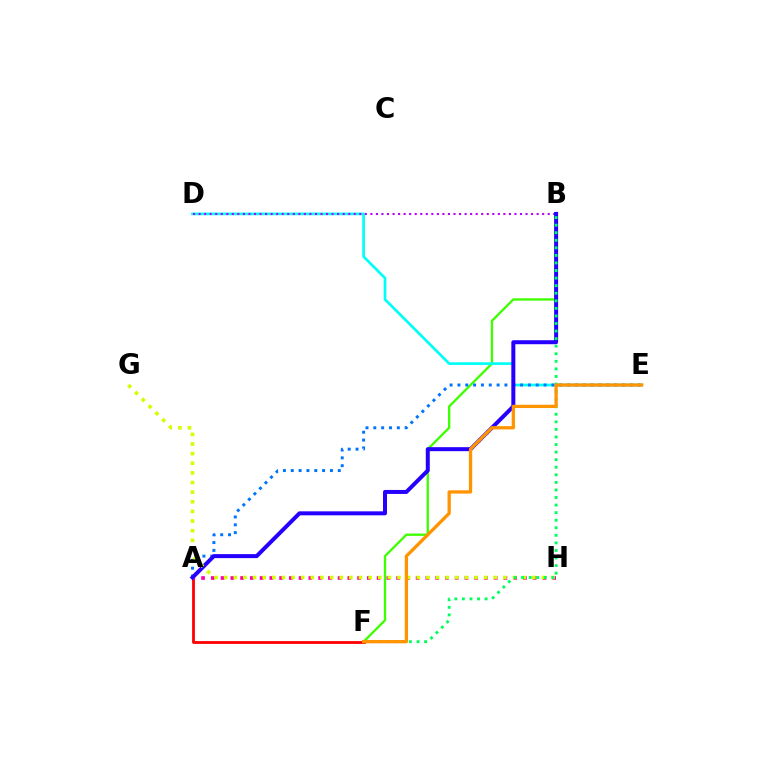{('B', 'F'): [{'color': '#3dff00', 'line_style': 'solid', 'thickness': 1.67}, {'color': '#00ff5c', 'line_style': 'dotted', 'thickness': 2.06}], ('D', 'E'): [{'color': '#00fff6', 'line_style': 'solid', 'thickness': 1.94}], ('B', 'D'): [{'color': '#b900ff', 'line_style': 'dotted', 'thickness': 1.51}], ('A', 'F'): [{'color': '#ff0000', 'line_style': 'solid', 'thickness': 2.02}], ('A', 'E'): [{'color': '#0074ff', 'line_style': 'dotted', 'thickness': 2.13}], ('A', 'H'): [{'color': '#ff00ac', 'line_style': 'dotted', 'thickness': 2.65}], ('A', 'B'): [{'color': '#2500ff', 'line_style': 'solid', 'thickness': 2.87}], ('G', 'H'): [{'color': '#d1ff00', 'line_style': 'dotted', 'thickness': 2.62}], ('E', 'F'): [{'color': '#ff9400', 'line_style': 'solid', 'thickness': 2.36}]}